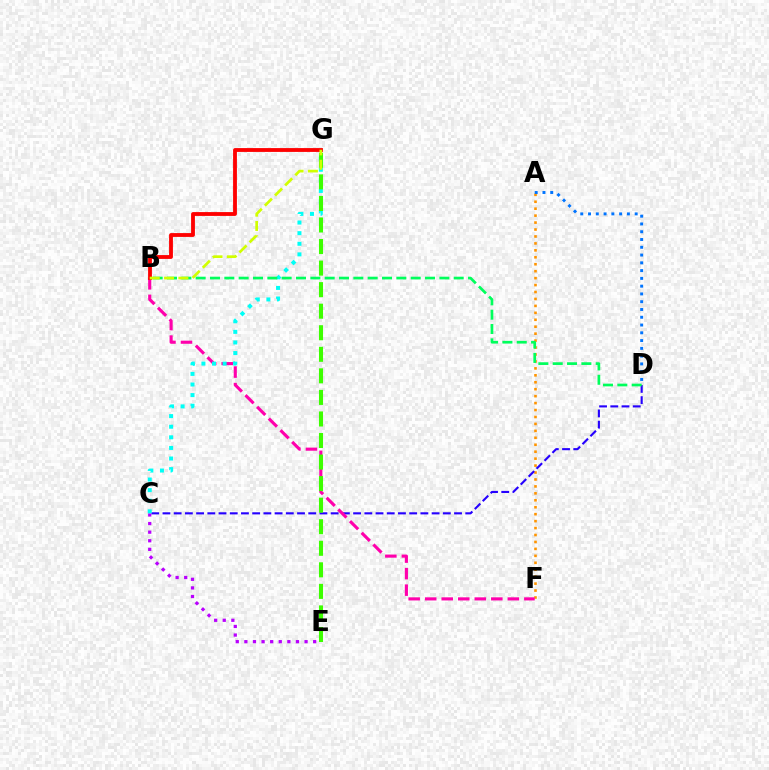{('A', 'F'): [{'color': '#ff9400', 'line_style': 'dotted', 'thickness': 1.89}], ('C', 'D'): [{'color': '#2500ff', 'line_style': 'dashed', 'thickness': 1.52}], ('B', 'F'): [{'color': '#ff00ac', 'line_style': 'dashed', 'thickness': 2.25}], ('C', 'E'): [{'color': '#b900ff', 'line_style': 'dotted', 'thickness': 2.34}], ('C', 'G'): [{'color': '#00fff6', 'line_style': 'dotted', 'thickness': 2.88}], ('E', 'G'): [{'color': '#3dff00', 'line_style': 'dashed', 'thickness': 2.93}], ('B', 'D'): [{'color': '#00ff5c', 'line_style': 'dashed', 'thickness': 1.95}], ('B', 'G'): [{'color': '#ff0000', 'line_style': 'solid', 'thickness': 2.76}, {'color': '#d1ff00', 'line_style': 'dashed', 'thickness': 1.95}], ('A', 'D'): [{'color': '#0074ff', 'line_style': 'dotted', 'thickness': 2.11}]}